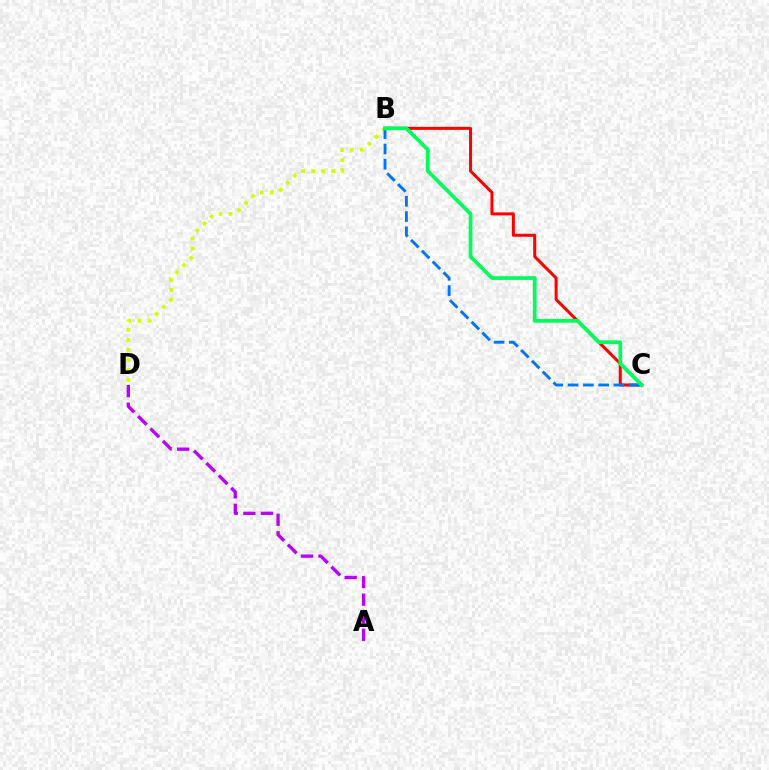{('B', 'C'): [{'color': '#ff0000', 'line_style': 'solid', 'thickness': 2.17}, {'color': '#0074ff', 'line_style': 'dashed', 'thickness': 2.08}, {'color': '#00ff5c', 'line_style': 'solid', 'thickness': 2.68}], ('A', 'D'): [{'color': '#b900ff', 'line_style': 'dashed', 'thickness': 2.38}], ('B', 'D'): [{'color': '#d1ff00', 'line_style': 'dotted', 'thickness': 2.72}]}